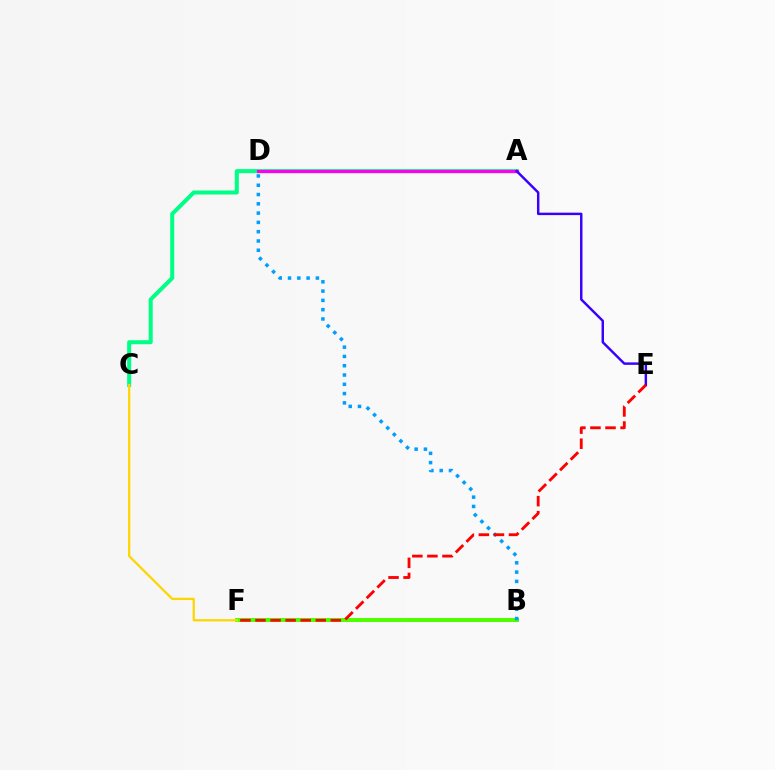{('A', 'C'): [{'color': '#00ff86', 'line_style': 'solid', 'thickness': 2.9}], ('B', 'F'): [{'color': '#4fff00', 'line_style': 'solid', 'thickness': 2.89}], ('A', 'D'): [{'color': '#ff00ed', 'line_style': 'solid', 'thickness': 2.32}], ('A', 'E'): [{'color': '#3700ff', 'line_style': 'solid', 'thickness': 1.76}], ('C', 'F'): [{'color': '#ffd500', 'line_style': 'solid', 'thickness': 1.62}], ('B', 'D'): [{'color': '#009eff', 'line_style': 'dotted', 'thickness': 2.52}], ('E', 'F'): [{'color': '#ff0000', 'line_style': 'dashed', 'thickness': 2.05}]}